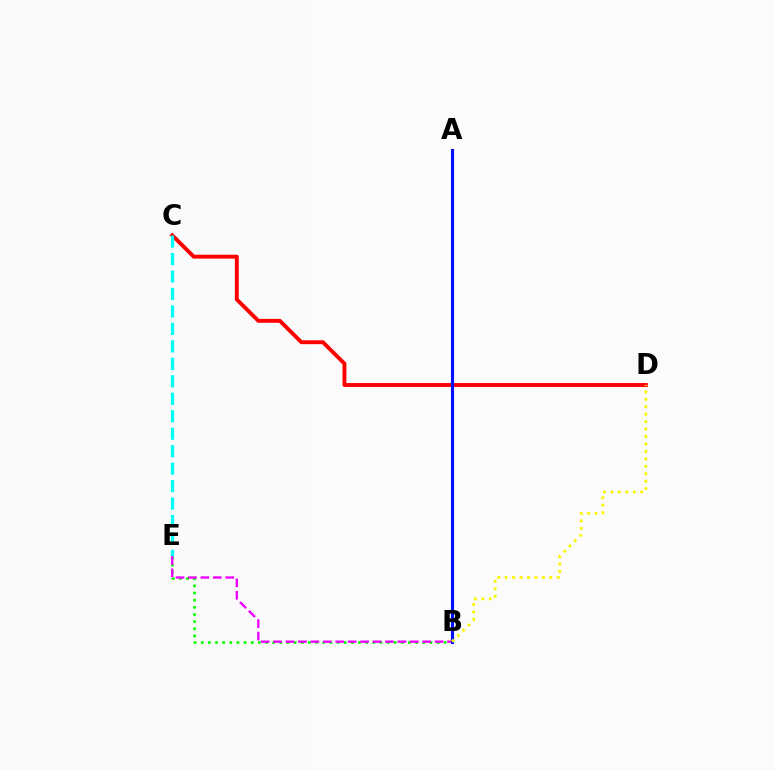{('C', 'D'): [{'color': '#ff0000', 'line_style': 'solid', 'thickness': 2.8}], ('B', 'E'): [{'color': '#08ff00', 'line_style': 'dotted', 'thickness': 1.94}, {'color': '#ee00ff', 'line_style': 'dashed', 'thickness': 1.69}], ('C', 'E'): [{'color': '#00fff6', 'line_style': 'dashed', 'thickness': 2.37}], ('A', 'B'): [{'color': '#0010ff', 'line_style': 'solid', 'thickness': 2.23}], ('B', 'D'): [{'color': '#fcf500', 'line_style': 'dotted', 'thickness': 2.02}]}